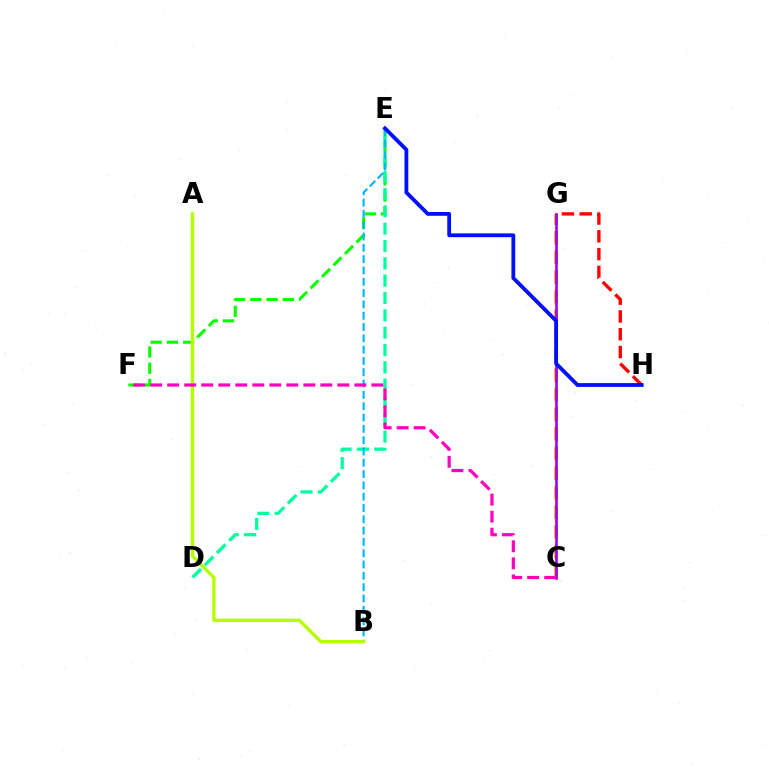{('E', 'F'): [{'color': '#08ff00', 'line_style': 'dashed', 'thickness': 2.21}], ('C', 'G'): [{'color': '#ffa500', 'line_style': 'dashed', 'thickness': 2.66}, {'color': '#9b00ff', 'line_style': 'solid', 'thickness': 1.9}], ('D', 'E'): [{'color': '#00ff9d', 'line_style': 'dashed', 'thickness': 2.35}], ('B', 'E'): [{'color': '#00b5ff', 'line_style': 'dashed', 'thickness': 1.54}], ('A', 'B'): [{'color': '#b3ff00', 'line_style': 'solid', 'thickness': 2.43}], ('G', 'H'): [{'color': '#ff0000', 'line_style': 'dashed', 'thickness': 2.42}], ('E', 'H'): [{'color': '#0010ff', 'line_style': 'solid', 'thickness': 2.74}], ('C', 'F'): [{'color': '#ff00bd', 'line_style': 'dashed', 'thickness': 2.31}]}